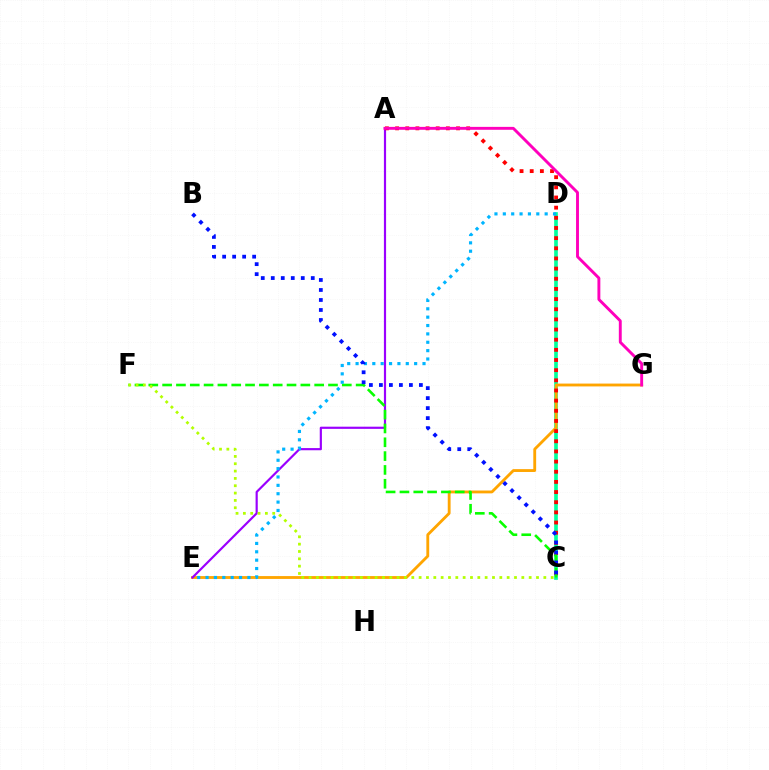{('C', 'D'): [{'color': '#00ff9d', 'line_style': 'solid', 'thickness': 2.64}], ('E', 'G'): [{'color': '#ffa500', 'line_style': 'solid', 'thickness': 2.05}], ('A', 'E'): [{'color': '#9b00ff', 'line_style': 'solid', 'thickness': 1.57}], ('A', 'C'): [{'color': '#ff0000', 'line_style': 'dotted', 'thickness': 2.76}], ('A', 'G'): [{'color': '#ff00bd', 'line_style': 'solid', 'thickness': 2.09}], ('C', 'F'): [{'color': '#08ff00', 'line_style': 'dashed', 'thickness': 1.88}, {'color': '#b3ff00', 'line_style': 'dotted', 'thickness': 1.99}], ('D', 'E'): [{'color': '#00b5ff', 'line_style': 'dotted', 'thickness': 2.27}], ('B', 'C'): [{'color': '#0010ff', 'line_style': 'dotted', 'thickness': 2.72}]}